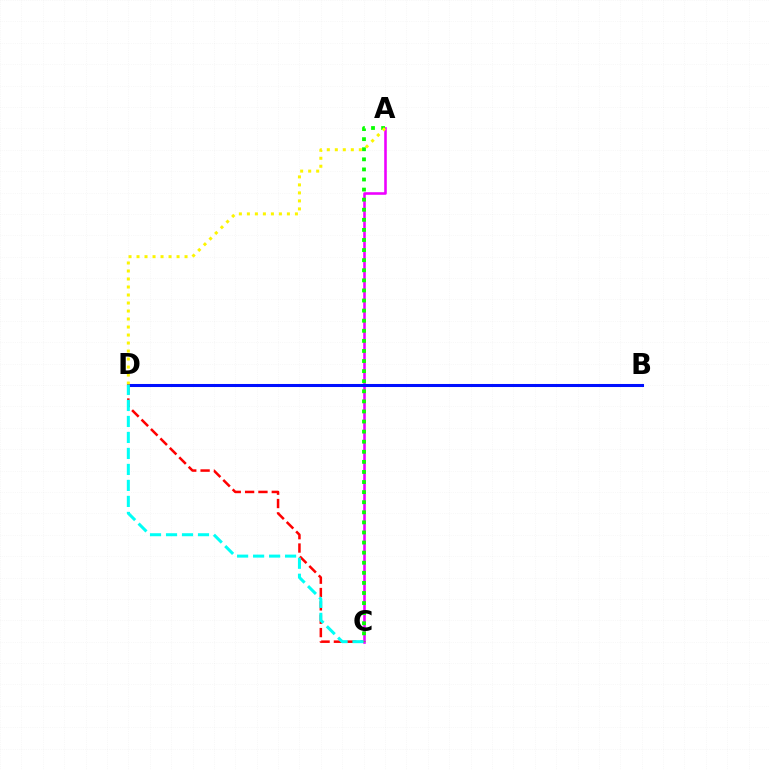{('A', 'C'): [{'color': '#ee00ff', 'line_style': 'solid', 'thickness': 1.86}, {'color': '#08ff00', 'line_style': 'dotted', 'thickness': 2.74}], ('B', 'D'): [{'color': '#0010ff', 'line_style': 'solid', 'thickness': 2.2}], ('C', 'D'): [{'color': '#ff0000', 'line_style': 'dashed', 'thickness': 1.81}, {'color': '#00fff6', 'line_style': 'dashed', 'thickness': 2.17}], ('A', 'D'): [{'color': '#fcf500', 'line_style': 'dotted', 'thickness': 2.17}]}